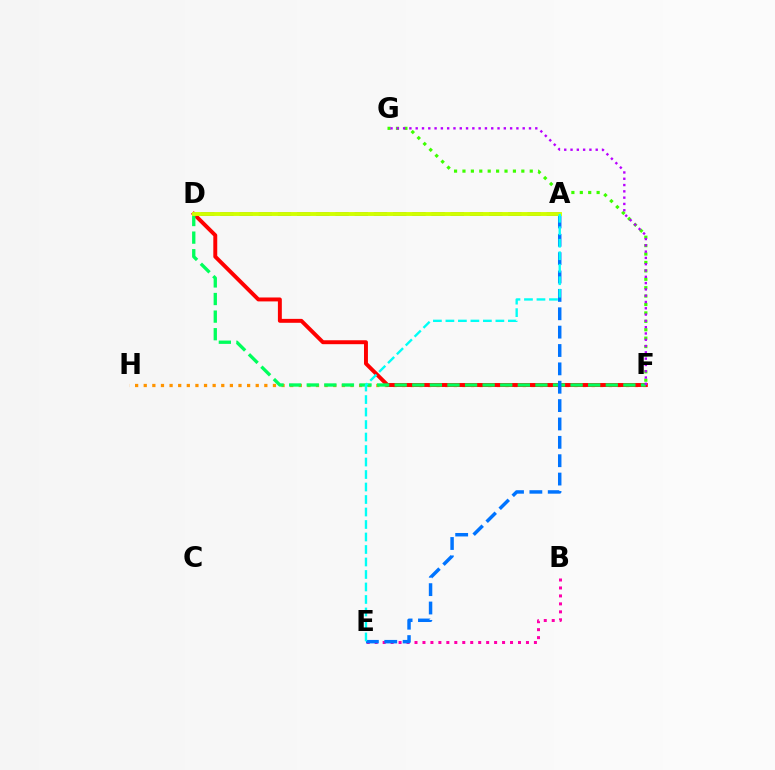{('F', 'H'): [{'color': '#ff9400', 'line_style': 'dotted', 'thickness': 2.34}], ('F', 'G'): [{'color': '#3dff00', 'line_style': 'dotted', 'thickness': 2.29}, {'color': '#b900ff', 'line_style': 'dotted', 'thickness': 1.71}], ('B', 'E'): [{'color': '#ff00ac', 'line_style': 'dotted', 'thickness': 2.16}], ('D', 'F'): [{'color': '#ff0000', 'line_style': 'solid', 'thickness': 2.83}, {'color': '#00ff5c', 'line_style': 'dashed', 'thickness': 2.39}], ('A', 'D'): [{'color': '#2500ff', 'line_style': 'dashed', 'thickness': 2.61}, {'color': '#d1ff00', 'line_style': 'solid', 'thickness': 2.81}], ('A', 'E'): [{'color': '#0074ff', 'line_style': 'dashed', 'thickness': 2.5}, {'color': '#00fff6', 'line_style': 'dashed', 'thickness': 1.7}]}